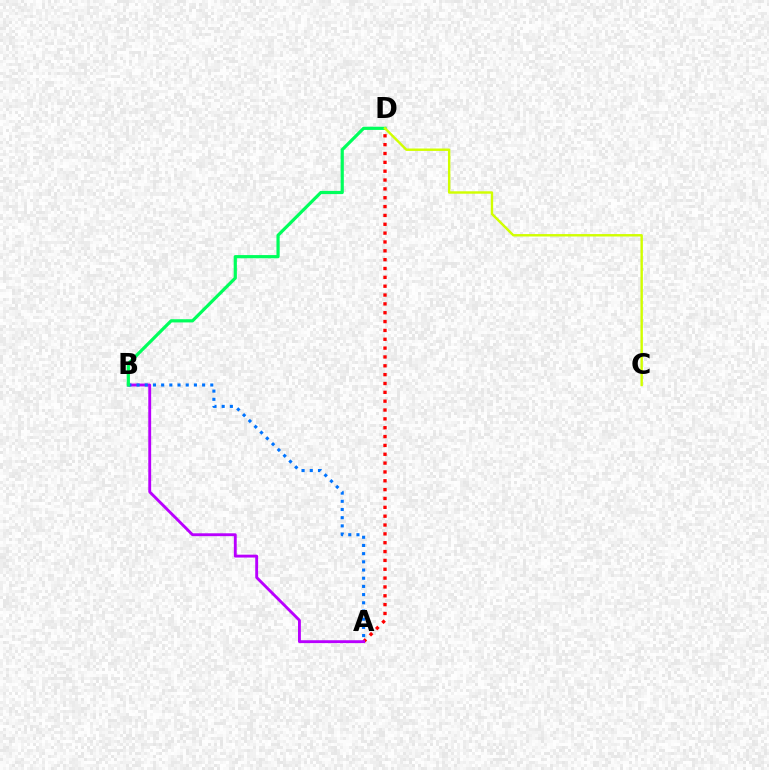{('A', 'D'): [{'color': '#ff0000', 'line_style': 'dotted', 'thickness': 2.4}], ('A', 'B'): [{'color': '#b900ff', 'line_style': 'solid', 'thickness': 2.06}, {'color': '#0074ff', 'line_style': 'dotted', 'thickness': 2.23}], ('B', 'D'): [{'color': '#00ff5c', 'line_style': 'solid', 'thickness': 2.3}], ('C', 'D'): [{'color': '#d1ff00', 'line_style': 'solid', 'thickness': 1.74}]}